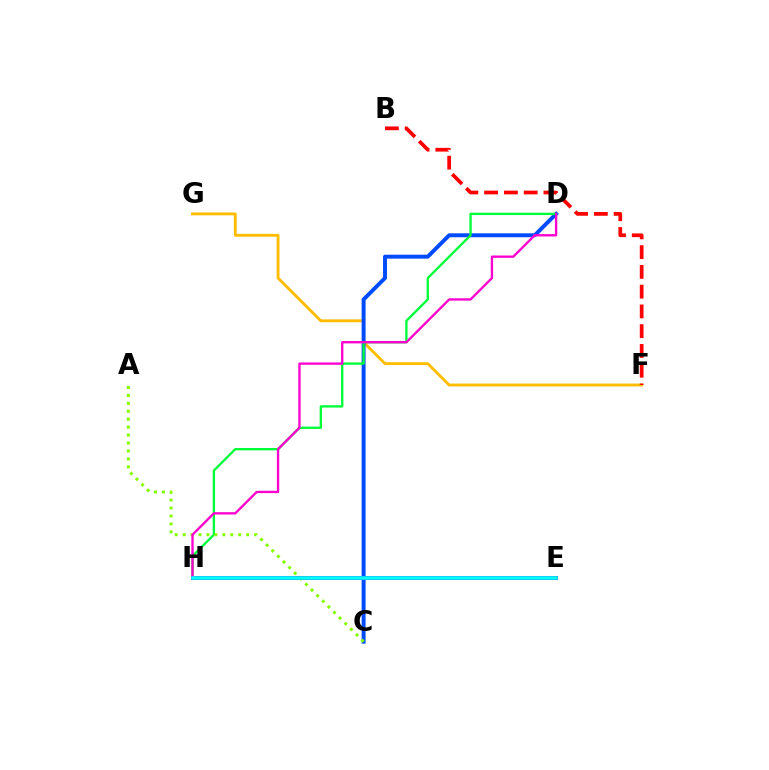{('F', 'G'): [{'color': '#ffbd00', 'line_style': 'solid', 'thickness': 2.07}], ('C', 'D'): [{'color': '#004bff', 'line_style': 'solid', 'thickness': 2.84}], ('D', 'H'): [{'color': '#00ff39', 'line_style': 'solid', 'thickness': 1.68}, {'color': '#ff00cf', 'line_style': 'solid', 'thickness': 1.68}], ('A', 'C'): [{'color': '#84ff00', 'line_style': 'dotted', 'thickness': 2.16}], ('E', 'H'): [{'color': '#7200ff', 'line_style': 'solid', 'thickness': 2.89}, {'color': '#00fff6', 'line_style': 'solid', 'thickness': 2.6}], ('B', 'F'): [{'color': '#ff0000', 'line_style': 'dashed', 'thickness': 2.68}]}